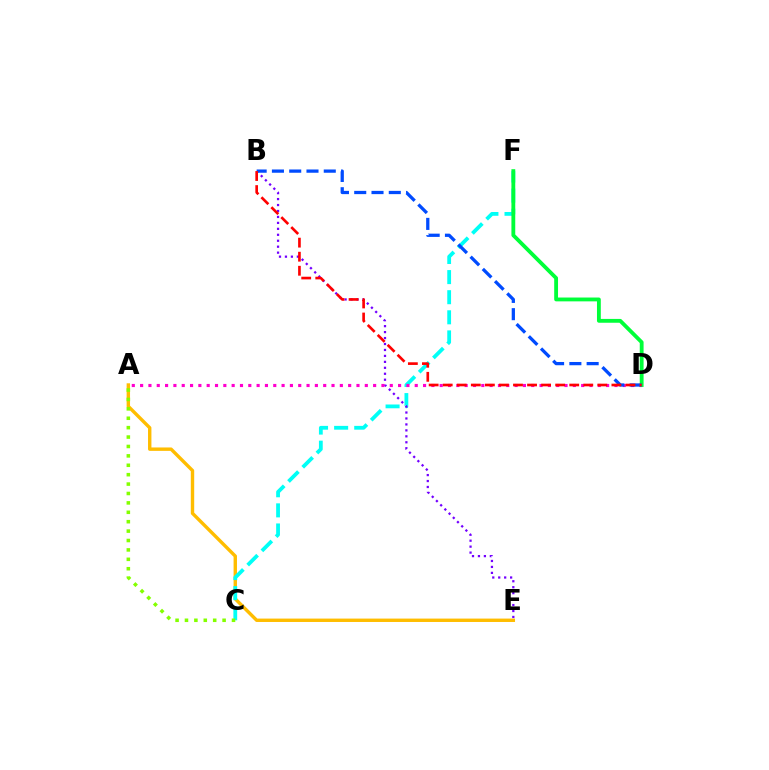{('A', 'E'): [{'color': '#ffbd00', 'line_style': 'solid', 'thickness': 2.45}], ('C', 'F'): [{'color': '#00fff6', 'line_style': 'dashed', 'thickness': 2.73}], ('B', 'E'): [{'color': '#7200ff', 'line_style': 'dotted', 'thickness': 1.62}], ('A', 'C'): [{'color': '#84ff00', 'line_style': 'dotted', 'thickness': 2.56}], ('A', 'D'): [{'color': '#ff00cf', 'line_style': 'dotted', 'thickness': 2.26}], ('D', 'F'): [{'color': '#00ff39', 'line_style': 'solid', 'thickness': 2.76}], ('B', 'D'): [{'color': '#004bff', 'line_style': 'dashed', 'thickness': 2.35}, {'color': '#ff0000', 'line_style': 'dashed', 'thickness': 1.91}]}